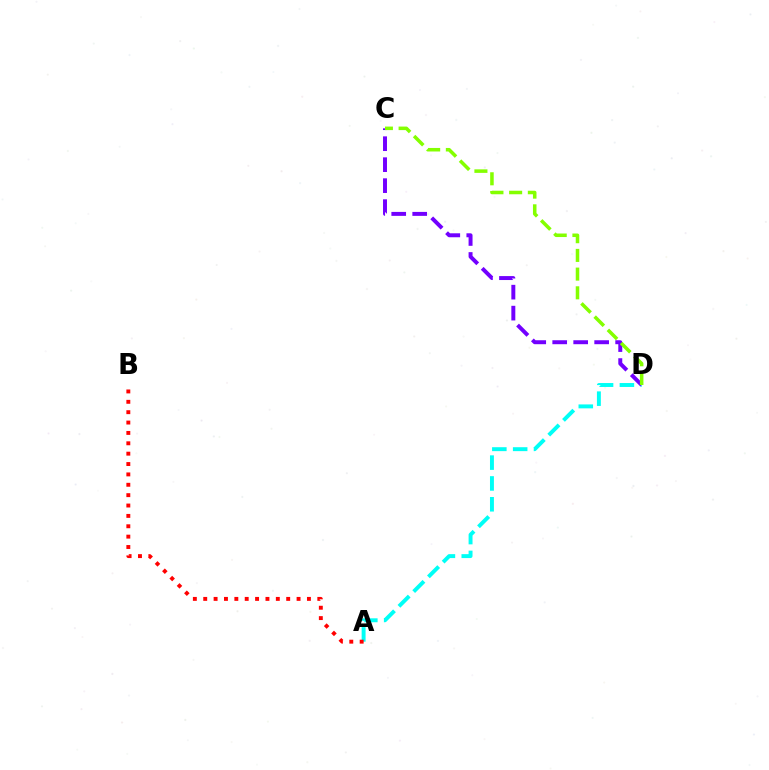{('A', 'D'): [{'color': '#00fff6', 'line_style': 'dashed', 'thickness': 2.83}], ('A', 'B'): [{'color': '#ff0000', 'line_style': 'dotted', 'thickness': 2.82}], ('C', 'D'): [{'color': '#7200ff', 'line_style': 'dashed', 'thickness': 2.85}, {'color': '#84ff00', 'line_style': 'dashed', 'thickness': 2.54}]}